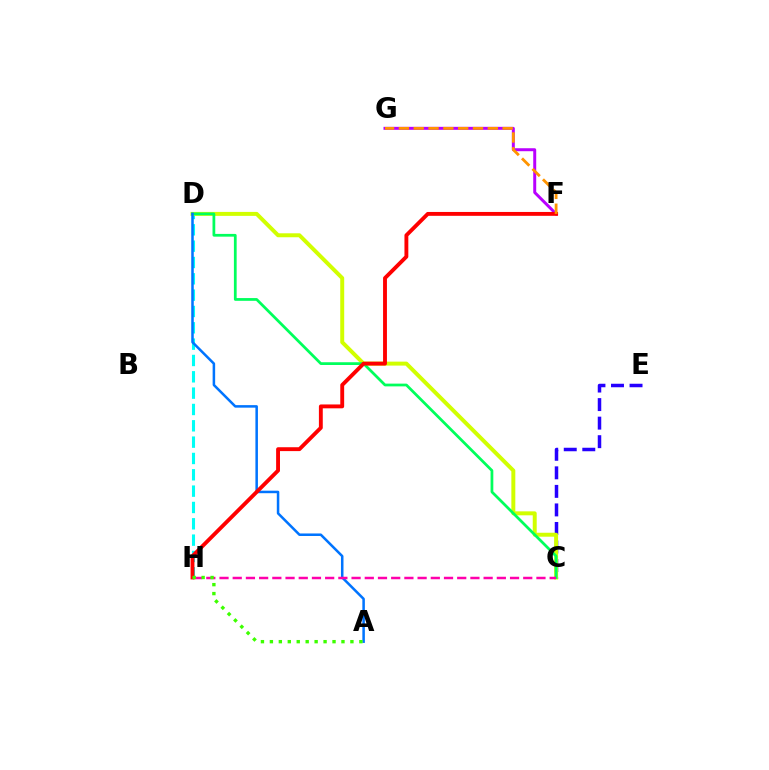{('D', 'H'): [{'color': '#00fff6', 'line_style': 'dashed', 'thickness': 2.22}], ('C', 'E'): [{'color': '#2500ff', 'line_style': 'dashed', 'thickness': 2.52}], ('F', 'G'): [{'color': '#b900ff', 'line_style': 'solid', 'thickness': 2.14}, {'color': '#ff9400', 'line_style': 'dashed', 'thickness': 2.01}], ('C', 'D'): [{'color': '#d1ff00', 'line_style': 'solid', 'thickness': 2.85}, {'color': '#00ff5c', 'line_style': 'solid', 'thickness': 1.98}], ('A', 'D'): [{'color': '#0074ff', 'line_style': 'solid', 'thickness': 1.82}], ('C', 'H'): [{'color': '#ff00ac', 'line_style': 'dashed', 'thickness': 1.79}], ('F', 'H'): [{'color': '#ff0000', 'line_style': 'solid', 'thickness': 2.79}], ('A', 'H'): [{'color': '#3dff00', 'line_style': 'dotted', 'thickness': 2.43}]}